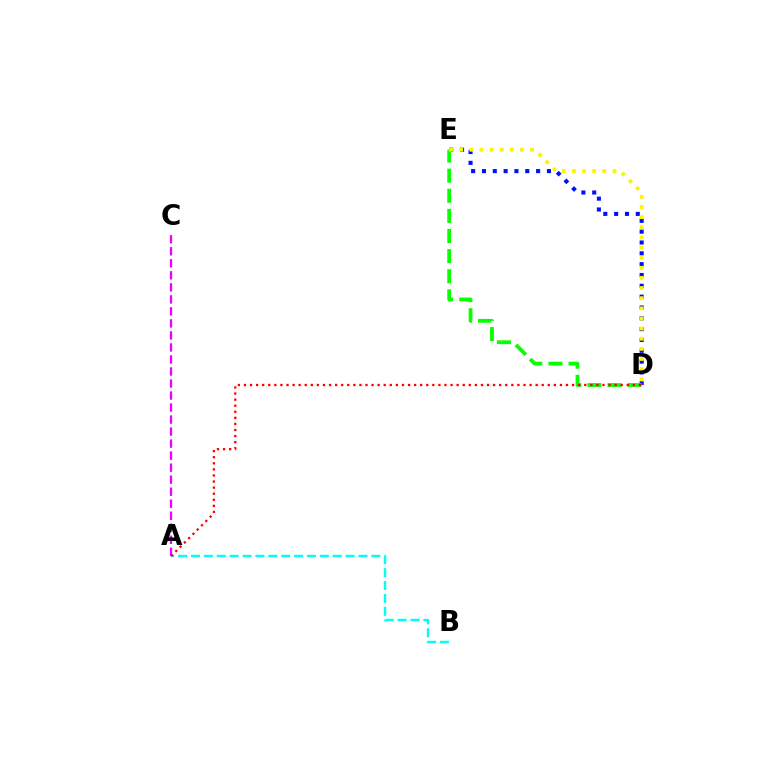{('D', 'E'): [{'color': '#0010ff', 'line_style': 'dotted', 'thickness': 2.94}, {'color': '#08ff00', 'line_style': 'dashed', 'thickness': 2.73}, {'color': '#fcf500', 'line_style': 'dotted', 'thickness': 2.75}], ('A', 'B'): [{'color': '#00fff6', 'line_style': 'dashed', 'thickness': 1.75}], ('A', 'C'): [{'color': '#ee00ff', 'line_style': 'dashed', 'thickness': 1.63}], ('A', 'D'): [{'color': '#ff0000', 'line_style': 'dotted', 'thickness': 1.65}]}